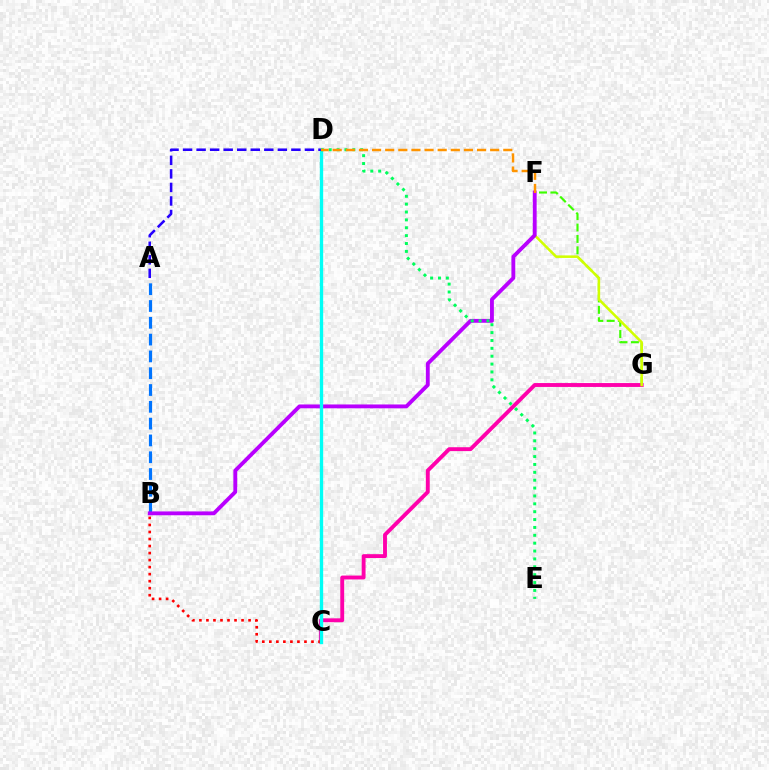{('F', 'G'): [{'color': '#3dff00', 'line_style': 'dashed', 'thickness': 1.55}, {'color': '#d1ff00', 'line_style': 'solid', 'thickness': 1.83}], ('C', 'G'): [{'color': '#ff00ac', 'line_style': 'solid', 'thickness': 2.79}], ('A', 'B'): [{'color': '#0074ff', 'line_style': 'dashed', 'thickness': 2.28}], ('B', 'F'): [{'color': '#b900ff', 'line_style': 'solid', 'thickness': 2.77}], ('B', 'C'): [{'color': '#ff0000', 'line_style': 'dotted', 'thickness': 1.91}], ('C', 'D'): [{'color': '#00fff6', 'line_style': 'solid', 'thickness': 2.4}], ('D', 'E'): [{'color': '#00ff5c', 'line_style': 'dotted', 'thickness': 2.14}], ('A', 'D'): [{'color': '#2500ff', 'line_style': 'dashed', 'thickness': 1.84}], ('D', 'F'): [{'color': '#ff9400', 'line_style': 'dashed', 'thickness': 1.78}]}